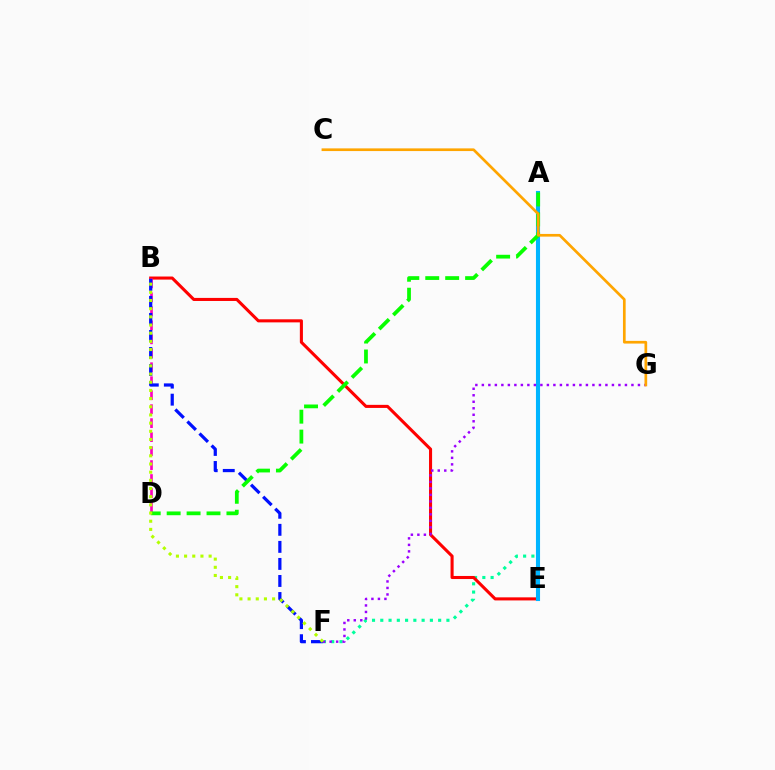{('A', 'F'): [{'color': '#00ff9d', 'line_style': 'dotted', 'thickness': 2.25}], ('B', 'E'): [{'color': '#ff0000', 'line_style': 'solid', 'thickness': 2.21}], ('B', 'D'): [{'color': '#ff00bd', 'line_style': 'dashed', 'thickness': 1.9}], ('B', 'F'): [{'color': '#0010ff', 'line_style': 'dashed', 'thickness': 2.32}, {'color': '#b3ff00', 'line_style': 'dotted', 'thickness': 2.22}], ('A', 'E'): [{'color': '#00b5ff', 'line_style': 'solid', 'thickness': 2.95}], ('A', 'D'): [{'color': '#08ff00', 'line_style': 'dashed', 'thickness': 2.71}], ('F', 'G'): [{'color': '#9b00ff', 'line_style': 'dotted', 'thickness': 1.77}], ('C', 'G'): [{'color': '#ffa500', 'line_style': 'solid', 'thickness': 1.93}]}